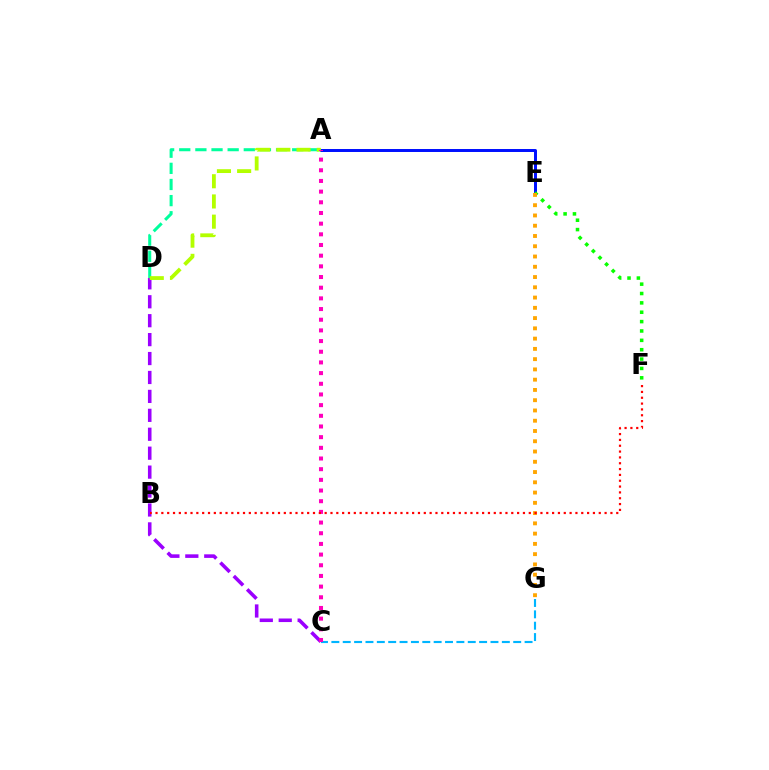{('A', 'E'): [{'color': '#0010ff', 'line_style': 'solid', 'thickness': 2.14}], ('C', 'G'): [{'color': '#00b5ff', 'line_style': 'dashed', 'thickness': 1.54}], ('A', 'D'): [{'color': '#00ff9d', 'line_style': 'dashed', 'thickness': 2.19}, {'color': '#b3ff00', 'line_style': 'dashed', 'thickness': 2.74}], ('C', 'D'): [{'color': '#9b00ff', 'line_style': 'dashed', 'thickness': 2.57}], ('E', 'F'): [{'color': '#08ff00', 'line_style': 'dotted', 'thickness': 2.54}], ('A', 'C'): [{'color': '#ff00bd', 'line_style': 'dotted', 'thickness': 2.9}], ('E', 'G'): [{'color': '#ffa500', 'line_style': 'dotted', 'thickness': 2.79}], ('B', 'F'): [{'color': '#ff0000', 'line_style': 'dotted', 'thickness': 1.58}]}